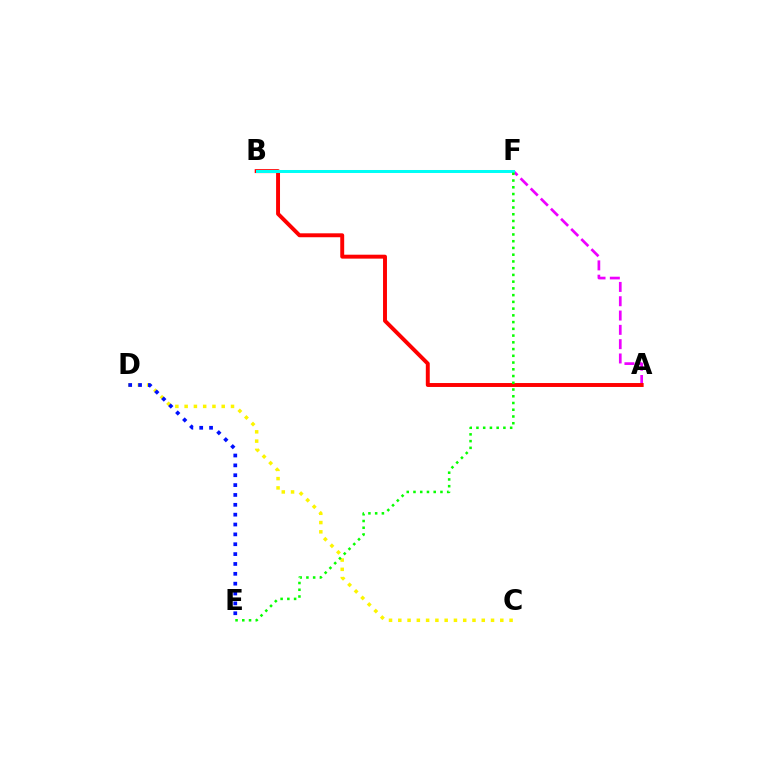{('C', 'D'): [{'color': '#fcf500', 'line_style': 'dotted', 'thickness': 2.52}], ('A', 'F'): [{'color': '#ee00ff', 'line_style': 'dashed', 'thickness': 1.94}], ('A', 'B'): [{'color': '#ff0000', 'line_style': 'solid', 'thickness': 2.83}], ('B', 'F'): [{'color': '#00fff6', 'line_style': 'solid', 'thickness': 2.16}], ('D', 'E'): [{'color': '#0010ff', 'line_style': 'dotted', 'thickness': 2.68}], ('E', 'F'): [{'color': '#08ff00', 'line_style': 'dotted', 'thickness': 1.83}]}